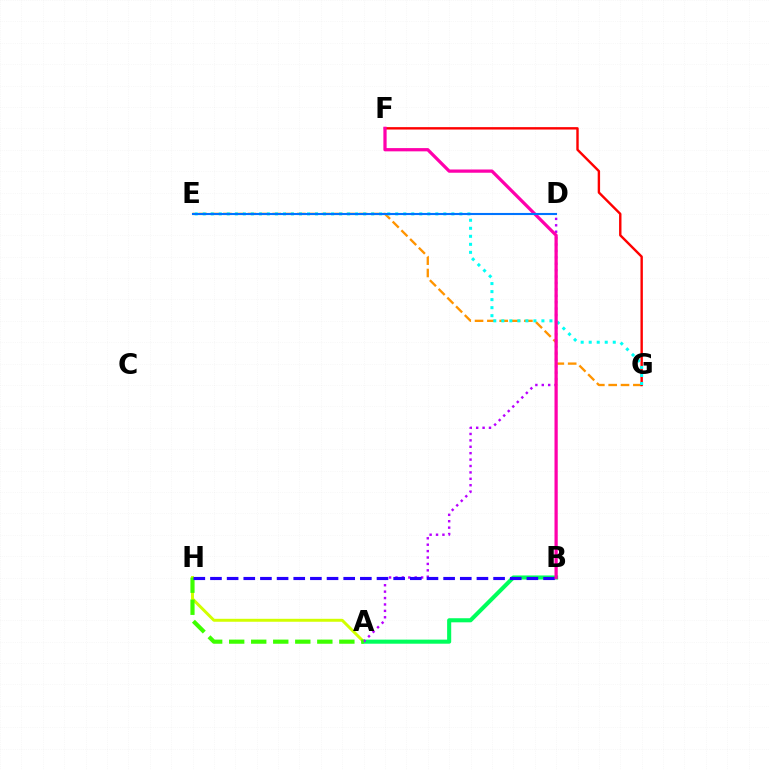{('A', 'H'): [{'color': '#d1ff00', 'line_style': 'solid', 'thickness': 2.13}, {'color': '#3dff00', 'line_style': 'dashed', 'thickness': 2.99}], ('E', 'G'): [{'color': '#ff9400', 'line_style': 'dashed', 'thickness': 1.68}, {'color': '#00fff6', 'line_style': 'dotted', 'thickness': 2.18}], ('F', 'G'): [{'color': '#ff0000', 'line_style': 'solid', 'thickness': 1.73}], ('A', 'B'): [{'color': '#00ff5c', 'line_style': 'solid', 'thickness': 2.94}], ('A', 'D'): [{'color': '#b900ff', 'line_style': 'dotted', 'thickness': 1.74}], ('B', 'H'): [{'color': '#2500ff', 'line_style': 'dashed', 'thickness': 2.26}], ('B', 'F'): [{'color': '#ff00ac', 'line_style': 'solid', 'thickness': 2.34}], ('D', 'E'): [{'color': '#0074ff', 'line_style': 'solid', 'thickness': 1.51}]}